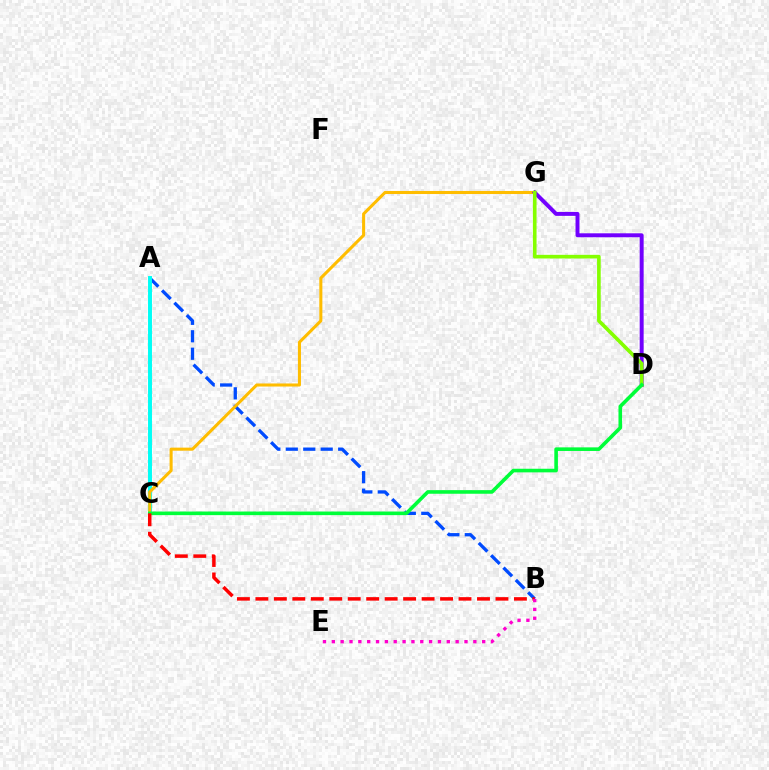{('A', 'B'): [{'color': '#004bff', 'line_style': 'dashed', 'thickness': 2.37}], ('A', 'C'): [{'color': '#00fff6', 'line_style': 'solid', 'thickness': 2.84}], ('C', 'G'): [{'color': '#ffbd00', 'line_style': 'solid', 'thickness': 2.2}], ('D', 'G'): [{'color': '#7200ff', 'line_style': 'solid', 'thickness': 2.84}, {'color': '#84ff00', 'line_style': 'solid', 'thickness': 2.63}], ('C', 'D'): [{'color': '#00ff39', 'line_style': 'solid', 'thickness': 2.6}], ('B', 'C'): [{'color': '#ff0000', 'line_style': 'dashed', 'thickness': 2.51}], ('B', 'E'): [{'color': '#ff00cf', 'line_style': 'dotted', 'thickness': 2.4}]}